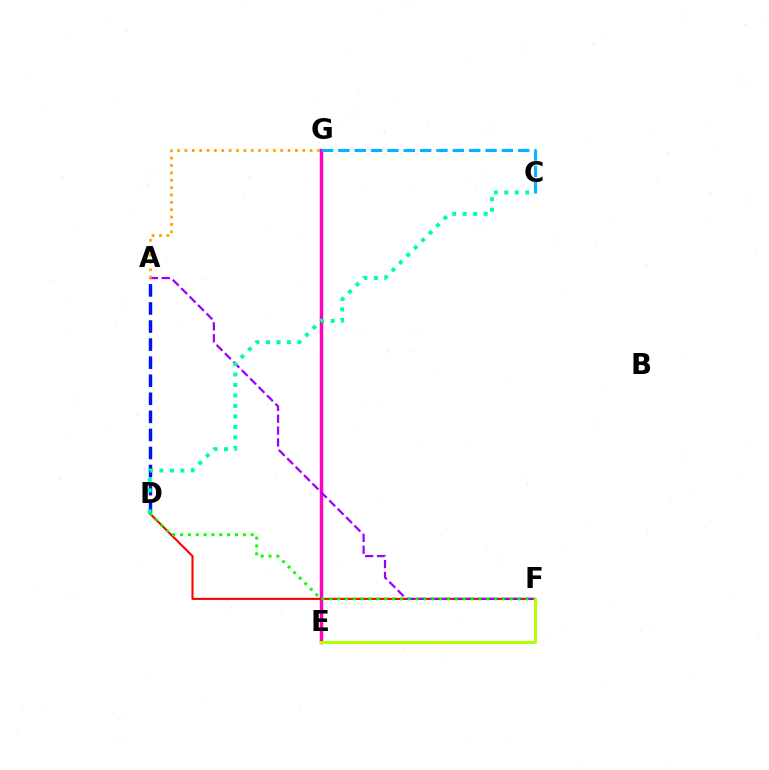{('E', 'G'): [{'color': '#ff00bd', 'line_style': 'solid', 'thickness': 2.51}], ('A', 'D'): [{'color': '#0010ff', 'line_style': 'dashed', 'thickness': 2.45}], ('D', 'F'): [{'color': '#ff0000', 'line_style': 'solid', 'thickness': 1.5}, {'color': '#08ff00', 'line_style': 'dotted', 'thickness': 2.13}], ('A', 'F'): [{'color': '#9b00ff', 'line_style': 'dashed', 'thickness': 1.62}], ('E', 'F'): [{'color': '#b3ff00', 'line_style': 'solid', 'thickness': 2.18}], ('C', 'G'): [{'color': '#00b5ff', 'line_style': 'dashed', 'thickness': 2.22}], ('A', 'G'): [{'color': '#ffa500', 'line_style': 'dotted', 'thickness': 2.0}], ('C', 'D'): [{'color': '#00ff9d', 'line_style': 'dotted', 'thickness': 2.85}]}